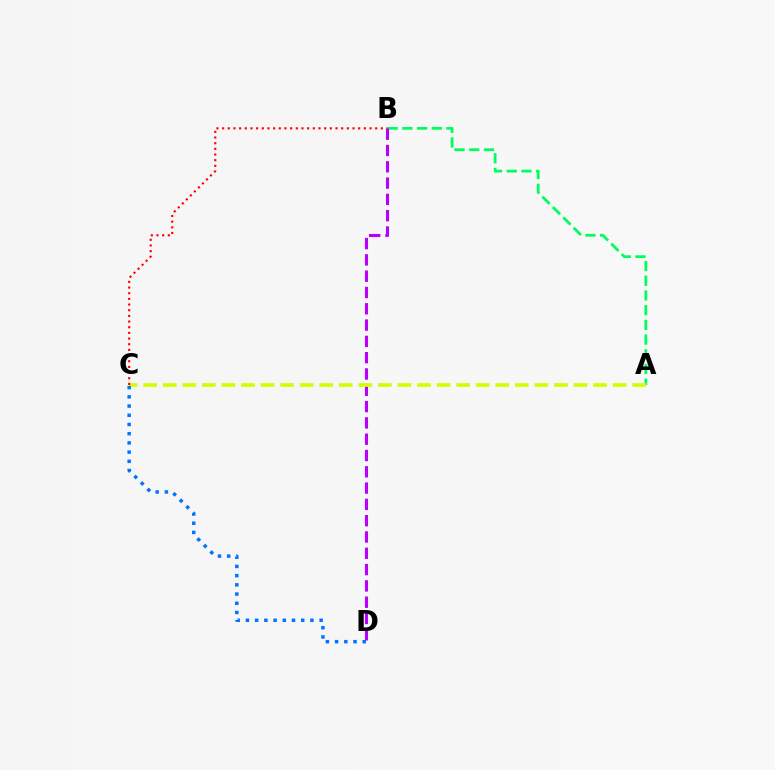{('A', 'B'): [{'color': '#00ff5c', 'line_style': 'dashed', 'thickness': 2.0}], ('B', 'D'): [{'color': '#b900ff', 'line_style': 'dashed', 'thickness': 2.21}], ('A', 'C'): [{'color': '#d1ff00', 'line_style': 'dashed', 'thickness': 2.66}], ('C', 'D'): [{'color': '#0074ff', 'line_style': 'dotted', 'thickness': 2.5}], ('B', 'C'): [{'color': '#ff0000', 'line_style': 'dotted', 'thickness': 1.54}]}